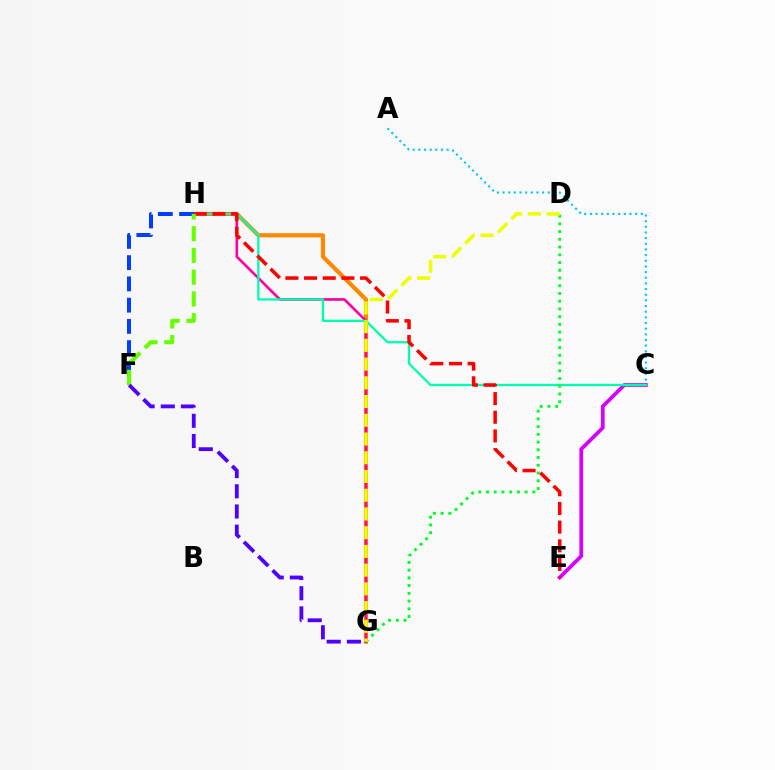{('C', 'E'): [{'color': '#d600ff', 'line_style': 'solid', 'thickness': 2.69}], ('G', 'H'): [{'color': '#ff8800', 'line_style': 'solid', 'thickness': 2.98}, {'color': '#ff00a0', 'line_style': 'solid', 'thickness': 1.89}], ('A', 'C'): [{'color': '#00c7ff', 'line_style': 'dotted', 'thickness': 1.54}], ('C', 'H'): [{'color': '#00ffaf', 'line_style': 'solid', 'thickness': 1.65}], ('F', 'H'): [{'color': '#003fff', 'line_style': 'dashed', 'thickness': 2.89}, {'color': '#66ff00', 'line_style': 'dashed', 'thickness': 2.95}], ('E', 'H'): [{'color': '#ff0000', 'line_style': 'dashed', 'thickness': 2.54}], ('D', 'G'): [{'color': '#00ff27', 'line_style': 'dotted', 'thickness': 2.1}, {'color': '#eeff00', 'line_style': 'dashed', 'thickness': 2.54}], ('F', 'G'): [{'color': '#4f00ff', 'line_style': 'dashed', 'thickness': 2.74}]}